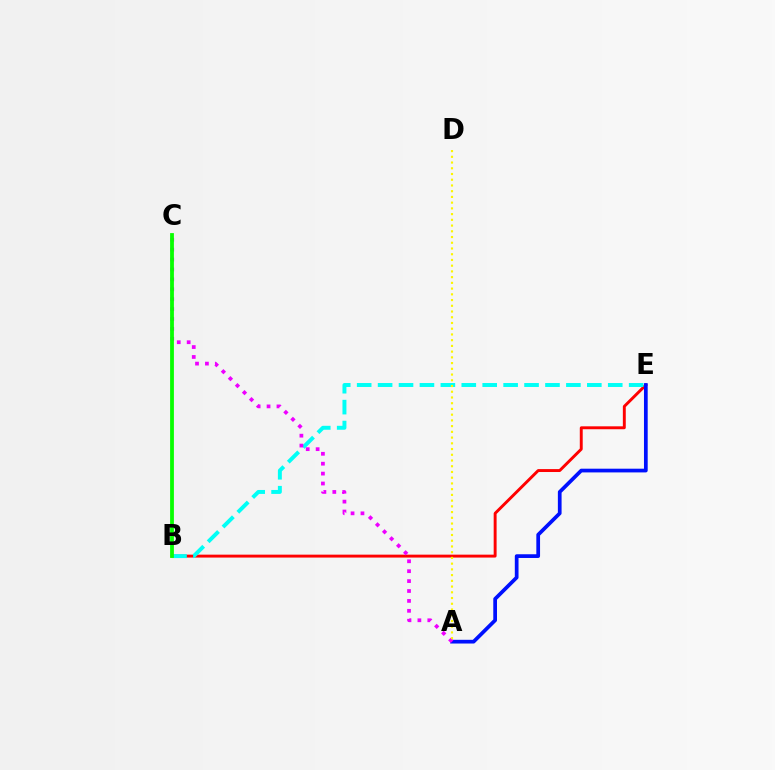{('B', 'E'): [{'color': '#ff0000', 'line_style': 'solid', 'thickness': 2.1}, {'color': '#00fff6', 'line_style': 'dashed', 'thickness': 2.84}], ('A', 'E'): [{'color': '#0010ff', 'line_style': 'solid', 'thickness': 2.68}], ('A', 'C'): [{'color': '#ee00ff', 'line_style': 'dotted', 'thickness': 2.69}], ('B', 'C'): [{'color': '#08ff00', 'line_style': 'solid', 'thickness': 2.73}], ('A', 'D'): [{'color': '#fcf500', 'line_style': 'dotted', 'thickness': 1.56}]}